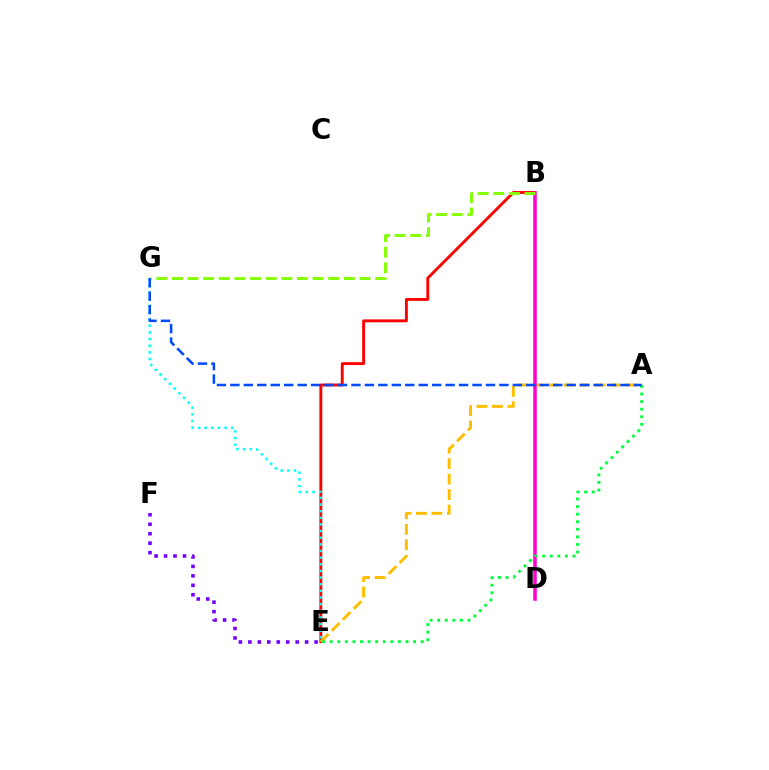{('E', 'F'): [{'color': '#7200ff', 'line_style': 'dotted', 'thickness': 2.57}], ('B', 'E'): [{'color': '#ff0000', 'line_style': 'solid', 'thickness': 2.08}], ('A', 'E'): [{'color': '#ffbd00', 'line_style': 'dashed', 'thickness': 2.1}, {'color': '#00ff39', 'line_style': 'dotted', 'thickness': 2.06}], ('B', 'D'): [{'color': '#ff00cf', 'line_style': 'solid', 'thickness': 2.53}], ('B', 'G'): [{'color': '#84ff00', 'line_style': 'dashed', 'thickness': 2.12}], ('E', 'G'): [{'color': '#00fff6', 'line_style': 'dotted', 'thickness': 1.8}], ('A', 'G'): [{'color': '#004bff', 'line_style': 'dashed', 'thickness': 1.83}]}